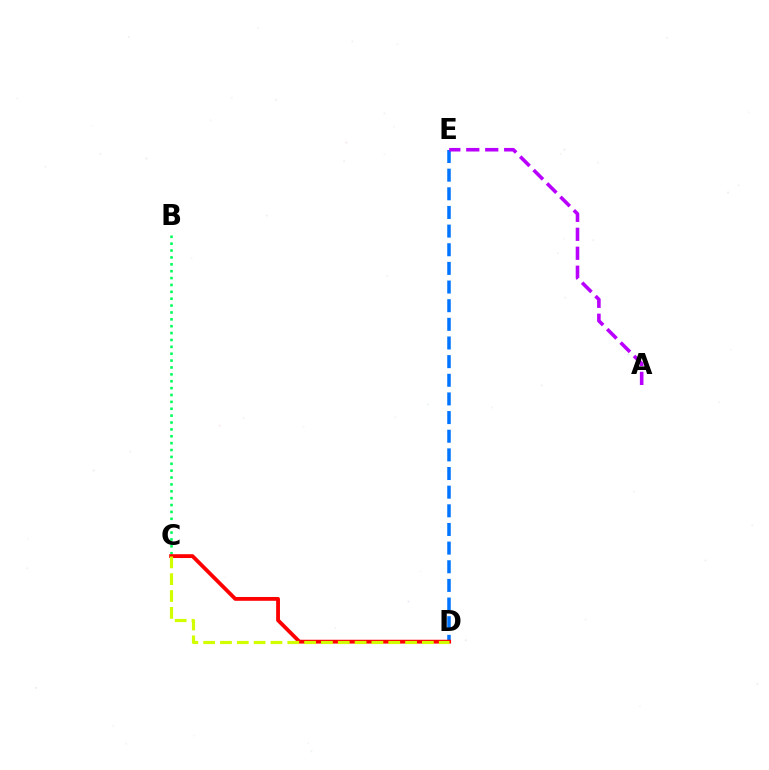{('B', 'C'): [{'color': '#00ff5c', 'line_style': 'dotted', 'thickness': 1.87}], ('D', 'E'): [{'color': '#0074ff', 'line_style': 'dashed', 'thickness': 2.53}], ('C', 'D'): [{'color': '#ff0000', 'line_style': 'solid', 'thickness': 2.75}, {'color': '#d1ff00', 'line_style': 'dashed', 'thickness': 2.29}], ('A', 'E'): [{'color': '#b900ff', 'line_style': 'dashed', 'thickness': 2.58}]}